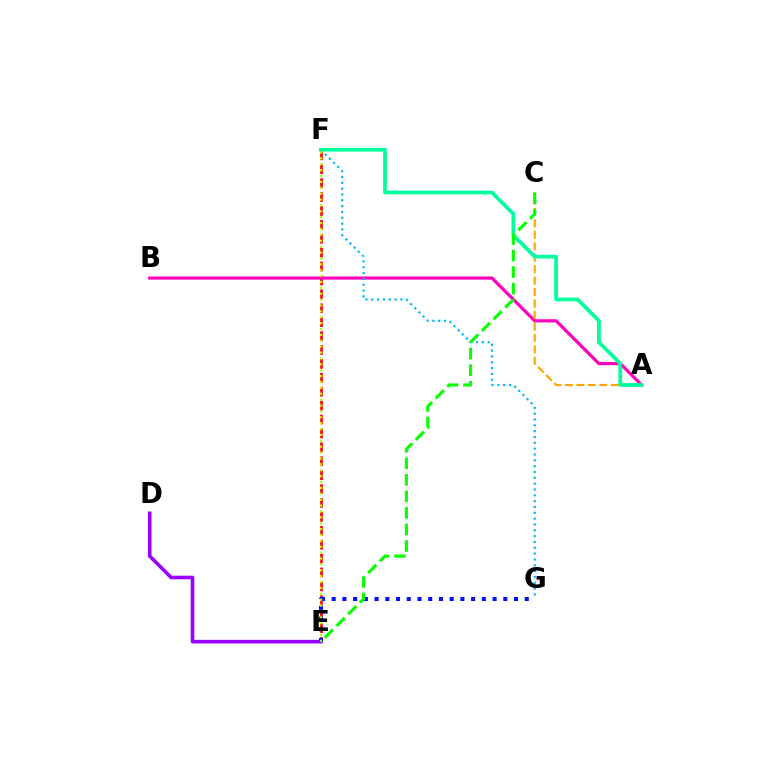{('E', 'F'): [{'color': '#ff0000', 'line_style': 'dashed', 'thickness': 1.89}, {'color': '#b3ff00', 'line_style': 'dotted', 'thickness': 1.6}], ('A', 'B'): [{'color': '#ff00bd', 'line_style': 'solid', 'thickness': 2.31}], ('A', 'C'): [{'color': '#ffa500', 'line_style': 'dashed', 'thickness': 1.56}], ('F', 'G'): [{'color': '#00b5ff', 'line_style': 'dotted', 'thickness': 1.58}], ('D', 'E'): [{'color': '#9b00ff', 'line_style': 'solid', 'thickness': 2.6}], ('E', 'G'): [{'color': '#0010ff', 'line_style': 'dotted', 'thickness': 2.91}], ('A', 'F'): [{'color': '#00ff9d', 'line_style': 'solid', 'thickness': 2.68}], ('C', 'E'): [{'color': '#08ff00', 'line_style': 'dashed', 'thickness': 2.25}]}